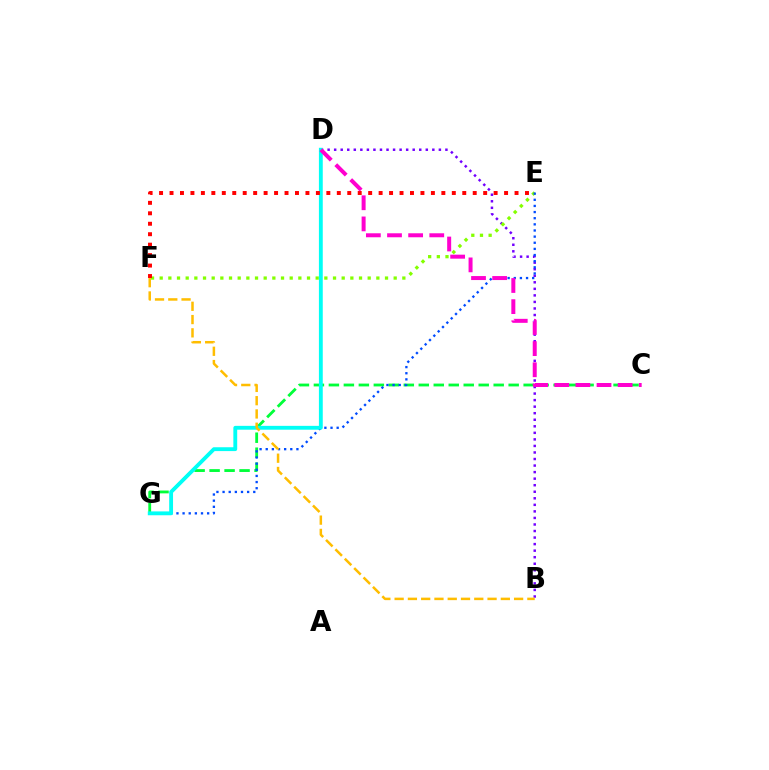{('B', 'D'): [{'color': '#7200ff', 'line_style': 'dotted', 'thickness': 1.78}], ('C', 'G'): [{'color': '#00ff39', 'line_style': 'dashed', 'thickness': 2.04}], ('E', 'F'): [{'color': '#84ff00', 'line_style': 'dotted', 'thickness': 2.35}, {'color': '#ff0000', 'line_style': 'dotted', 'thickness': 2.84}], ('E', 'G'): [{'color': '#004bff', 'line_style': 'dotted', 'thickness': 1.67}], ('D', 'G'): [{'color': '#00fff6', 'line_style': 'solid', 'thickness': 2.77}], ('B', 'F'): [{'color': '#ffbd00', 'line_style': 'dashed', 'thickness': 1.8}], ('C', 'D'): [{'color': '#ff00cf', 'line_style': 'dashed', 'thickness': 2.87}]}